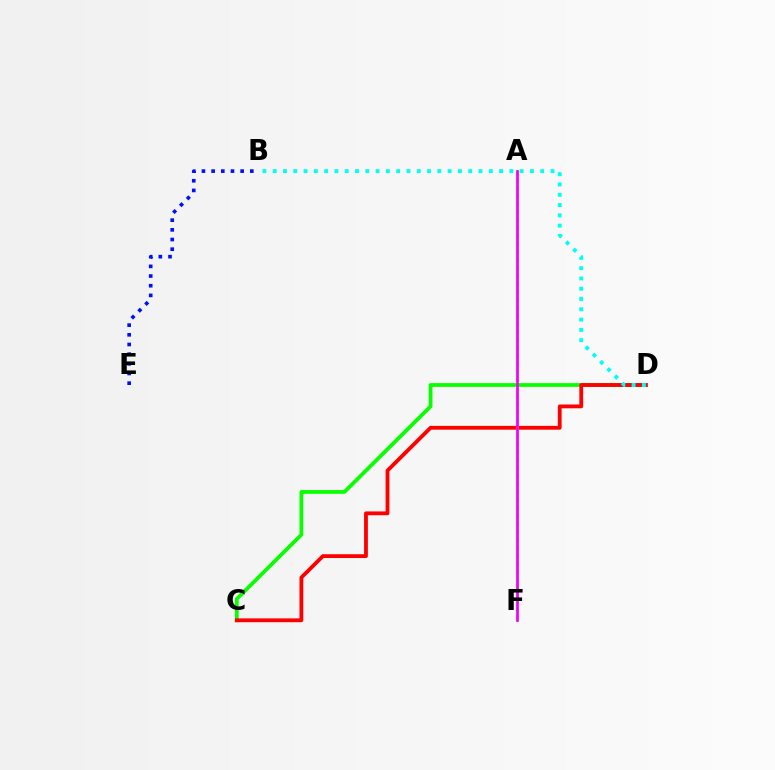{('C', 'D'): [{'color': '#08ff00', 'line_style': 'solid', 'thickness': 2.71}, {'color': '#ff0000', 'line_style': 'solid', 'thickness': 2.75}], ('B', 'E'): [{'color': '#0010ff', 'line_style': 'dotted', 'thickness': 2.63}], ('A', 'F'): [{'color': '#fcf500', 'line_style': 'dotted', 'thickness': 2.16}, {'color': '#ee00ff', 'line_style': 'solid', 'thickness': 1.95}], ('B', 'D'): [{'color': '#00fff6', 'line_style': 'dotted', 'thickness': 2.8}]}